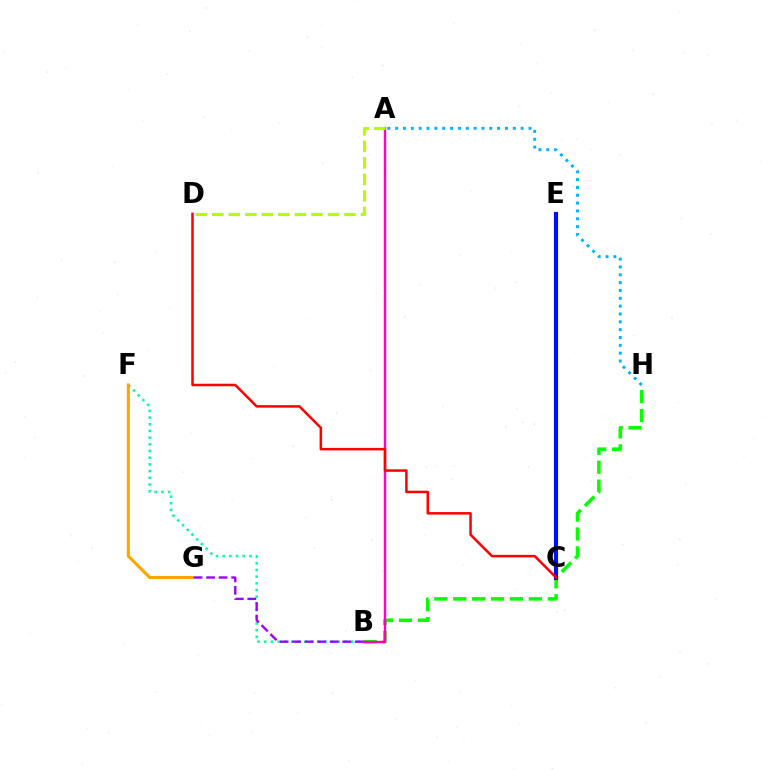{('B', 'F'): [{'color': '#00ff9d', 'line_style': 'dotted', 'thickness': 1.82}], ('B', 'H'): [{'color': '#08ff00', 'line_style': 'dashed', 'thickness': 2.57}], ('A', 'H'): [{'color': '#00b5ff', 'line_style': 'dotted', 'thickness': 2.13}], ('F', 'G'): [{'color': '#ffa500', 'line_style': 'solid', 'thickness': 2.22}], ('B', 'G'): [{'color': '#9b00ff', 'line_style': 'dashed', 'thickness': 1.7}], ('A', 'B'): [{'color': '#ff00bd', 'line_style': 'solid', 'thickness': 1.74}], ('A', 'D'): [{'color': '#b3ff00', 'line_style': 'dashed', 'thickness': 2.25}], ('C', 'E'): [{'color': '#0010ff', 'line_style': 'solid', 'thickness': 3.0}], ('C', 'D'): [{'color': '#ff0000', 'line_style': 'solid', 'thickness': 1.81}]}